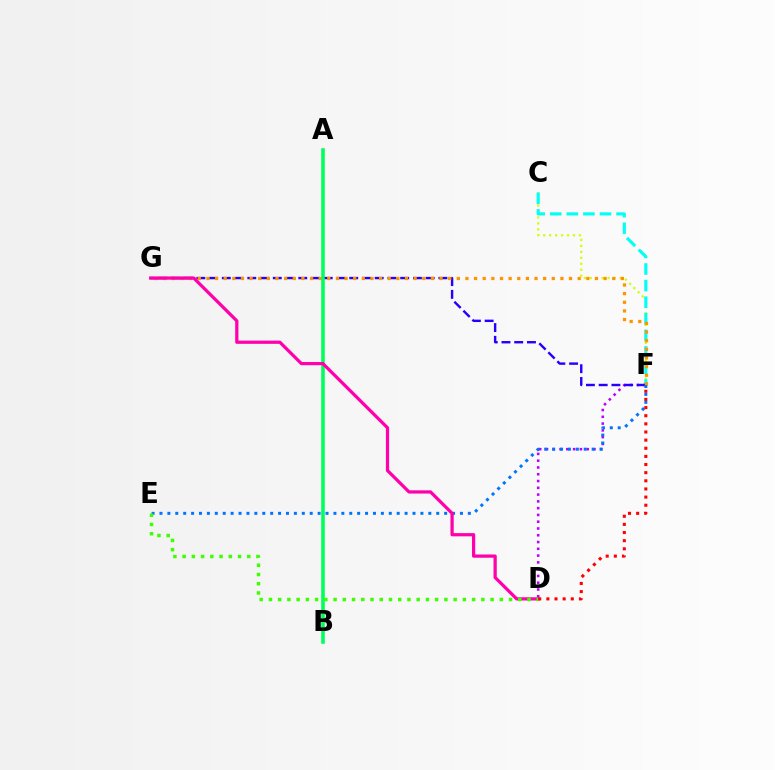{('C', 'F'): [{'color': '#d1ff00', 'line_style': 'dotted', 'thickness': 1.62}, {'color': '#00fff6', 'line_style': 'dashed', 'thickness': 2.25}], ('D', 'F'): [{'color': '#b900ff', 'line_style': 'dotted', 'thickness': 1.84}, {'color': '#ff0000', 'line_style': 'dotted', 'thickness': 2.21}], ('F', 'G'): [{'color': '#2500ff', 'line_style': 'dashed', 'thickness': 1.73}, {'color': '#ff9400', 'line_style': 'dotted', 'thickness': 2.35}], ('E', 'F'): [{'color': '#0074ff', 'line_style': 'dotted', 'thickness': 2.15}], ('A', 'B'): [{'color': '#00ff5c', 'line_style': 'solid', 'thickness': 2.58}], ('D', 'G'): [{'color': '#ff00ac', 'line_style': 'solid', 'thickness': 2.33}], ('D', 'E'): [{'color': '#3dff00', 'line_style': 'dotted', 'thickness': 2.51}]}